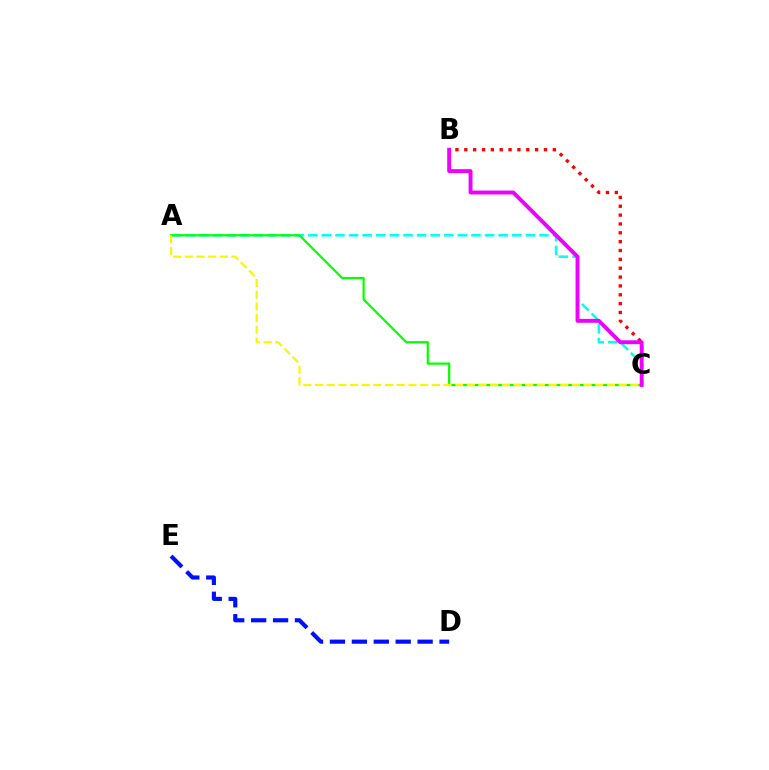{('A', 'C'): [{'color': '#00fff6', 'line_style': 'dashed', 'thickness': 1.85}, {'color': '#08ff00', 'line_style': 'solid', 'thickness': 1.61}, {'color': '#fcf500', 'line_style': 'dashed', 'thickness': 1.59}], ('B', 'C'): [{'color': '#ff0000', 'line_style': 'dotted', 'thickness': 2.41}, {'color': '#ee00ff', 'line_style': 'solid', 'thickness': 2.81}], ('D', 'E'): [{'color': '#0010ff', 'line_style': 'dashed', 'thickness': 2.98}]}